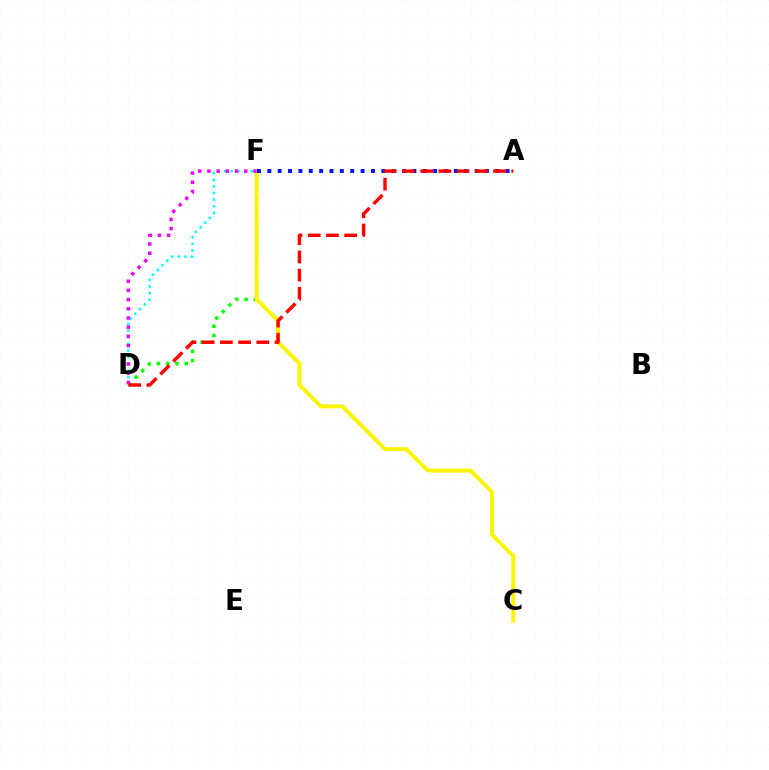{('D', 'F'): [{'color': '#00fff6', 'line_style': 'dotted', 'thickness': 1.8}, {'color': '#08ff00', 'line_style': 'dotted', 'thickness': 2.52}, {'color': '#ee00ff', 'line_style': 'dotted', 'thickness': 2.5}], ('C', 'F'): [{'color': '#fcf500', 'line_style': 'solid', 'thickness': 2.89}], ('A', 'F'): [{'color': '#0010ff', 'line_style': 'dotted', 'thickness': 2.82}], ('A', 'D'): [{'color': '#ff0000', 'line_style': 'dashed', 'thickness': 2.48}]}